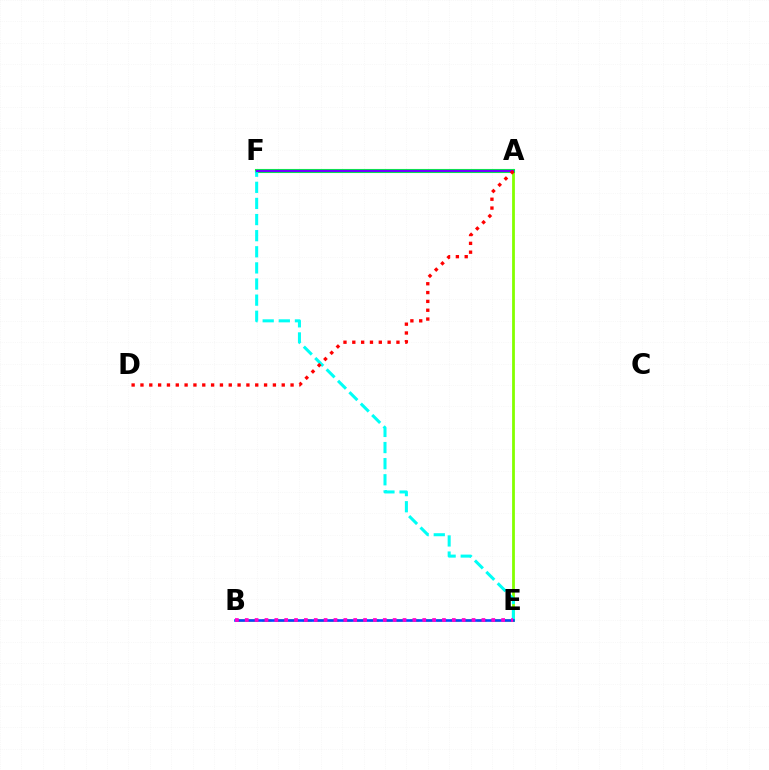{('A', 'E'): [{'color': '#84ff00', 'line_style': 'solid', 'thickness': 2.01}], ('A', 'F'): [{'color': '#00ff39', 'line_style': 'solid', 'thickness': 2.94}, {'color': '#7200ff', 'line_style': 'solid', 'thickness': 1.63}], ('B', 'E'): [{'color': '#ffbd00', 'line_style': 'dashed', 'thickness': 1.83}, {'color': '#004bff', 'line_style': 'solid', 'thickness': 1.89}, {'color': '#ff00cf', 'line_style': 'dotted', 'thickness': 2.68}], ('E', 'F'): [{'color': '#00fff6', 'line_style': 'dashed', 'thickness': 2.19}], ('A', 'D'): [{'color': '#ff0000', 'line_style': 'dotted', 'thickness': 2.4}]}